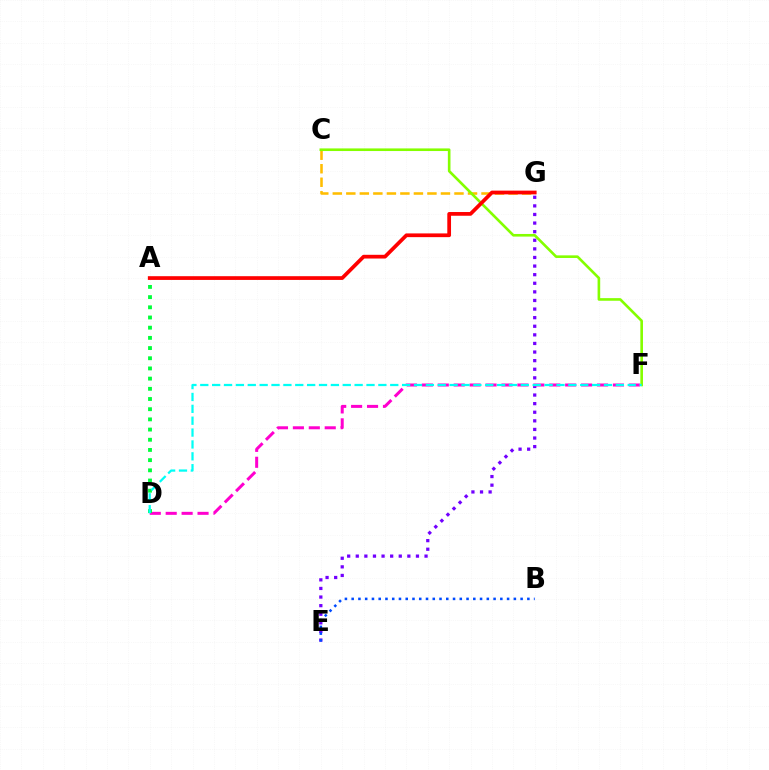{('E', 'G'): [{'color': '#7200ff', 'line_style': 'dotted', 'thickness': 2.34}], ('D', 'F'): [{'color': '#ff00cf', 'line_style': 'dashed', 'thickness': 2.16}, {'color': '#00fff6', 'line_style': 'dashed', 'thickness': 1.61}], ('C', 'G'): [{'color': '#ffbd00', 'line_style': 'dashed', 'thickness': 1.84}], ('C', 'F'): [{'color': '#84ff00', 'line_style': 'solid', 'thickness': 1.89}], ('A', 'D'): [{'color': '#00ff39', 'line_style': 'dotted', 'thickness': 2.77}], ('A', 'G'): [{'color': '#ff0000', 'line_style': 'solid', 'thickness': 2.69}], ('B', 'E'): [{'color': '#004bff', 'line_style': 'dotted', 'thickness': 1.84}]}